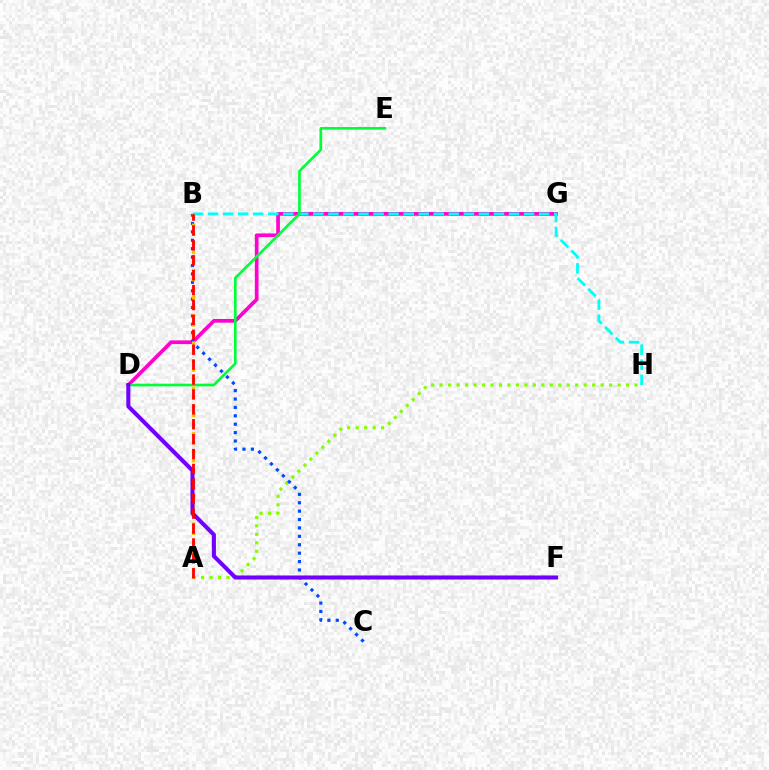{('A', 'H'): [{'color': '#84ff00', 'line_style': 'dotted', 'thickness': 2.3}], ('D', 'G'): [{'color': '#ff00cf', 'line_style': 'solid', 'thickness': 2.67}], ('B', 'H'): [{'color': '#00fff6', 'line_style': 'dashed', 'thickness': 2.04}], ('D', 'E'): [{'color': '#00ff39', 'line_style': 'solid', 'thickness': 1.92}], ('B', 'C'): [{'color': '#004bff', 'line_style': 'dotted', 'thickness': 2.28}], ('A', 'B'): [{'color': '#ffbd00', 'line_style': 'dotted', 'thickness': 2.46}, {'color': '#ff0000', 'line_style': 'dashed', 'thickness': 2.02}], ('D', 'F'): [{'color': '#7200ff', 'line_style': 'solid', 'thickness': 2.93}]}